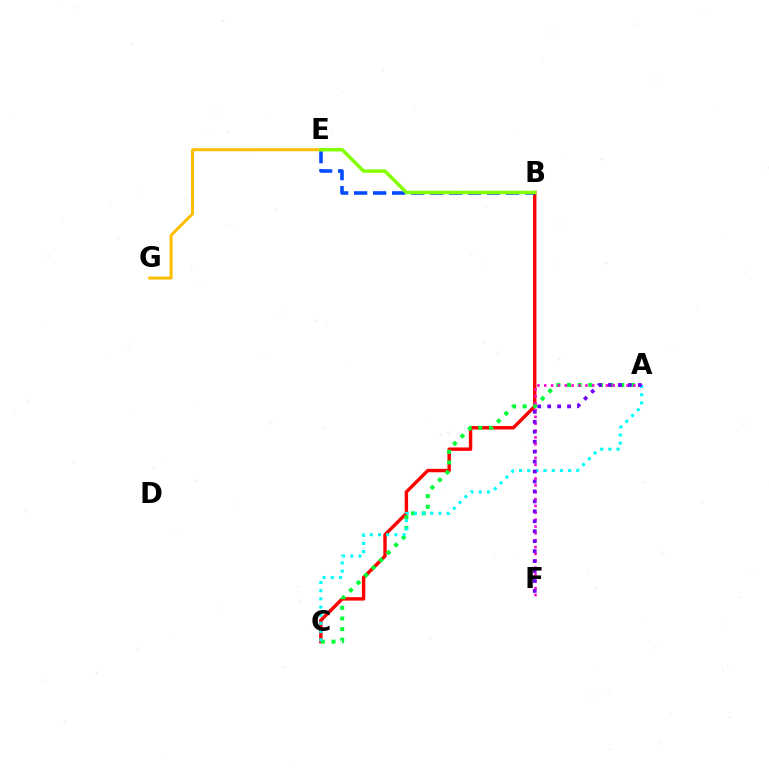{('B', 'C'): [{'color': '#ff0000', 'line_style': 'solid', 'thickness': 2.47}], ('A', 'C'): [{'color': '#00ff39', 'line_style': 'dotted', 'thickness': 2.89}, {'color': '#00fff6', 'line_style': 'dotted', 'thickness': 2.22}], ('B', 'E'): [{'color': '#004bff', 'line_style': 'dashed', 'thickness': 2.58}, {'color': '#84ff00', 'line_style': 'solid', 'thickness': 2.5}], ('A', 'F'): [{'color': '#ff00cf', 'line_style': 'dotted', 'thickness': 1.86}, {'color': '#7200ff', 'line_style': 'dotted', 'thickness': 2.7}], ('E', 'G'): [{'color': '#ffbd00', 'line_style': 'solid', 'thickness': 2.13}]}